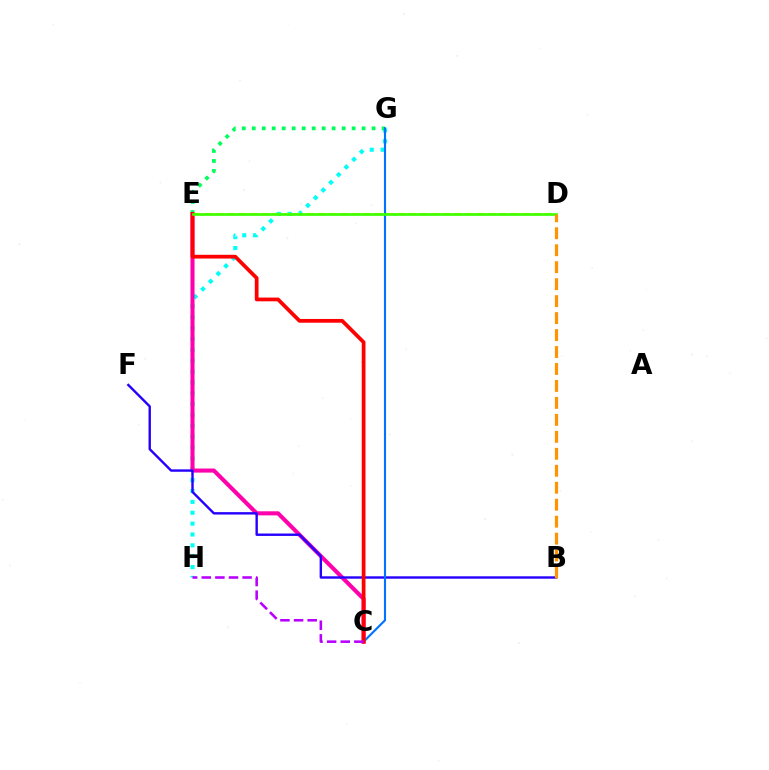{('G', 'H'): [{'color': '#00fff6', 'line_style': 'dotted', 'thickness': 2.95}], ('C', 'E'): [{'color': '#ff00ac', 'line_style': 'solid', 'thickness': 2.93}, {'color': '#ff0000', 'line_style': 'solid', 'thickness': 2.7}], ('E', 'G'): [{'color': '#00ff5c', 'line_style': 'dotted', 'thickness': 2.71}], ('D', 'E'): [{'color': '#d1ff00', 'line_style': 'dashed', 'thickness': 1.54}, {'color': '#3dff00', 'line_style': 'solid', 'thickness': 1.93}], ('B', 'F'): [{'color': '#2500ff', 'line_style': 'solid', 'thickness': 1.73}], ('C', 'G'): [{'color': '#0074ff', 'line_style': 'solid', 'thickness': 1.54}], ('C', 'H'): [{'color': '#b900ff', 'line_style': 'dashed', 'thickness': 1.85}], ('B', 'D'): [{'color': '#ff9400', 'line_style': 'dashed', 'thickness': 2.3}]}